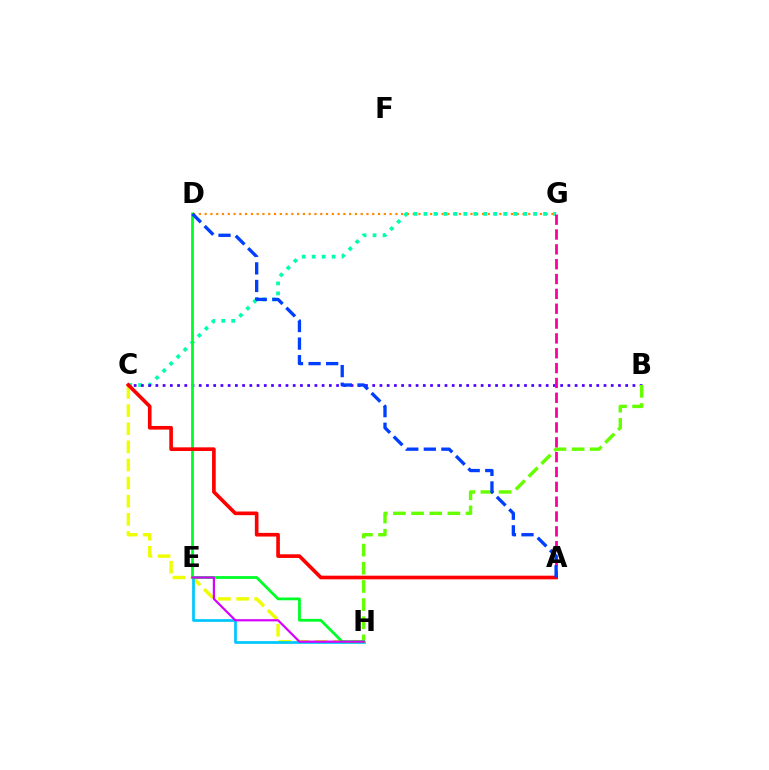{('D', 'G'): [{'color': '#ff8800', 'line_style': 'dotted', 'thickness': 1.57}], ('C', 'H'): [{'color': '#eeff00', 'line_style': 'dashed', 'thickness': 2.46}], ('C', 'G'): [{'color': '#00ffaf', 'line_style': 'dotted', 'thickness': 2.71}], ('E', 'H'): [{'color': '#00c7ff', 'line_style': 'solid', 'thickness': 1.96}, {'color': '#d600ff', 'line_style': 'solid', 'thickness': 1.58}], ('B', 'C'): [{'color': '#4f00ff', 'line_style': 'dotted', 'thickness': 1.96}], ('B', 'H'): [{'color': '#66ff00', 'line_style': 'dashed', 'thickness': 2.47}], ('D', 'H'): [{'color': '#00ff27', 'line_style': 'solid', 'thickness': 2.01}], ('A', 'G'): [{'color': '#ff00a0', 'line_style': 'dashed', 'thickness': 2.02}], ('A', 'C'): [{'color': '#ff0000', 'line_style': 'solid', 'thickness': 2.62}], ('A', 'D'): [{'color': '#003fff', 'line_style': 'dashed', 'thickness': 2.39}]}